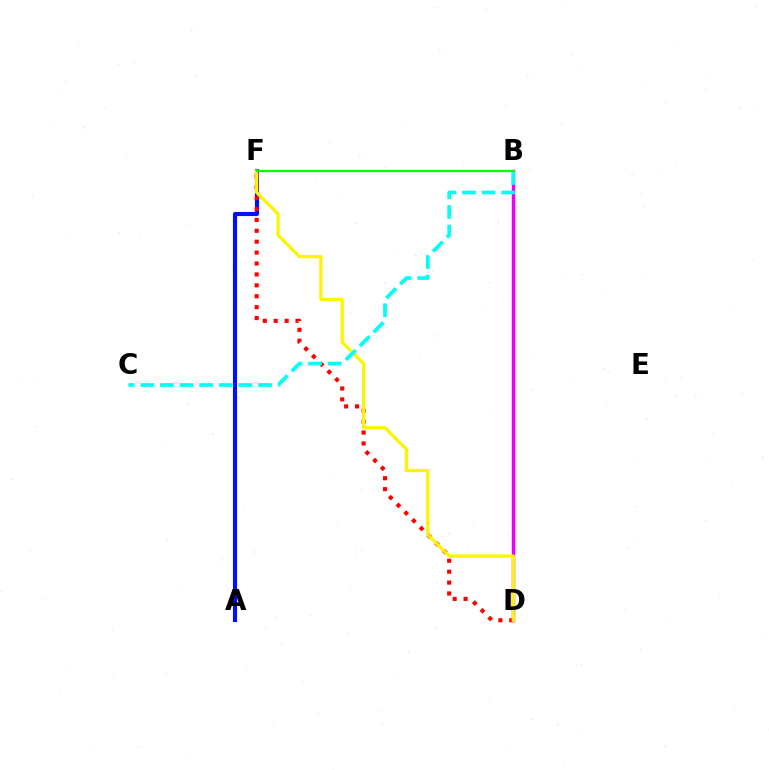{('A', 'F'): [{'color': '#0010ff', 'line_style': 'solid', 'thickness': 2.97}], ('B', 'D'): [{'color': '#ee00ff', 'line_style': 'solid', 'thickness': 2.47}], ('D', 'F'): [{'color': '#ff0000', 'line_style': 'dotted', 'thickness': 2.96}, {'color': '#fcf500', 'line_style': 'solid', 'thickness': 2.33}], ('B', 'C'): [{'color': '#00fff6', 'line_style': 'dashed', 'thickness': 2.67}], ('B', 'F'): [{'color': '#08ff00', 'line_style': 'solid', 'thickness': 1.61}]}